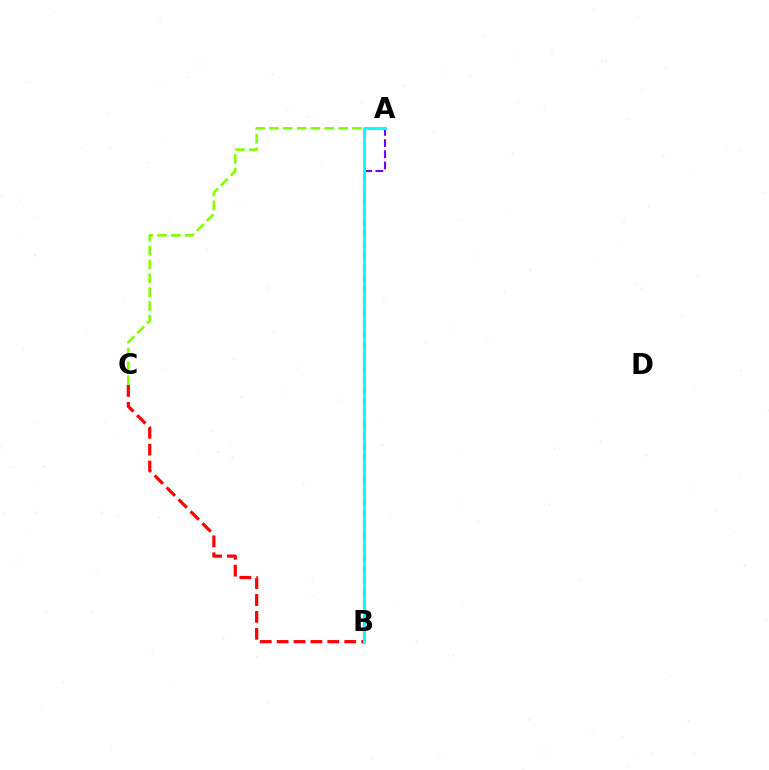{('B', 'C'): [{'color': '#ff0000', 'line_style': 'dashed', 'thickness': 2.3}], ('A', 'B'): [{'color': '#7200ff', 'line_style': 'dashed', 'thickness': 1.52}, {'color': '#00fff6', 'line_style': 'solid', 'thickness': 2.1}], ('A', 'C'): [{'color': '#84ff00', 'line_style': 'dashed', 'thickness': 1.88}]}